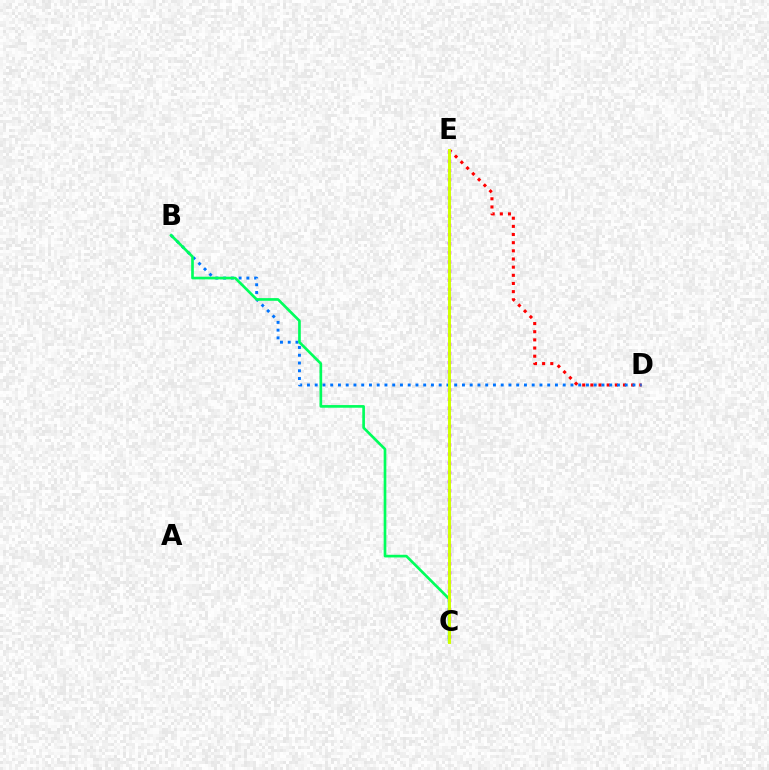{('D', 'E'): [{'color': '#ff0000', 'line_style': 'dotted', 'thickness': 2.22}], ('B', 'D'): [{'color': '#0074ff', 'line_style': 'dotted', 'thickness': 2.11}], ('C', 'E'): [{'color': '#b900ff', 'line_style': 'dotted', 'thickness': 2.49}, {'color': '#d1ff00', 'line_style': 'solid', 'thickness': 2.12}], ('B', 'C'): [{'color': '#00ff5c', 'line_style': 'solid', 'thickness': 1.92}]}